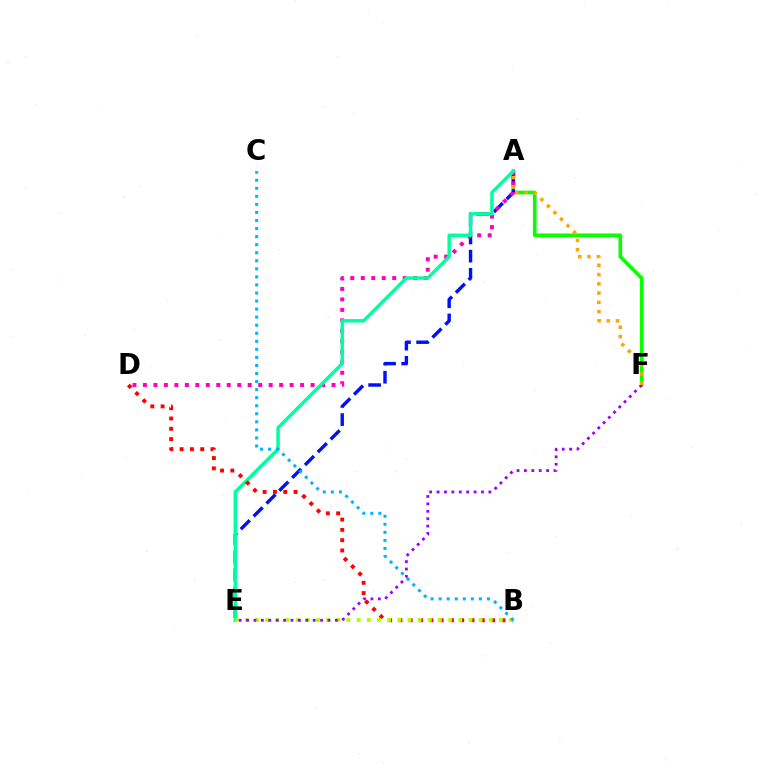{('A', 'F'): [{'color': '#08ff00', 'line_style': 'solid', 'thickness': 2.62}, {'color': '#ffa500', 'line_style': 'dotted', 'thickness': 2.52}], ('A', 'E'): [{'color': '#0010ff', 'line_style': 'dashed', 'thickness': 2.47}, {'color': '#00ff9d', 'line_style': 'solid', 'thickness': 2.49}], ('A', 'D'): [{'color': '#ff00bd', 'line_style': 'dotted', 'thickness': 2.85}], ('B', 'D'): [{'color': '#ff0000', 'line_style': 'dotted', 'thickness': 2.8}], ('B', 'E'): [{'color': '#b3ff00', 'line_style': 'dotted', 'thickness': 2.76}], ('E', 'F'): [{'color': '#9b00ff', 'line_style': 'dotted', 'thickness': 2.01}], ('B', 'C'): [{'color': '#00b5ff', 'line_style': 'dotted', 'thickness': 2.19}]}